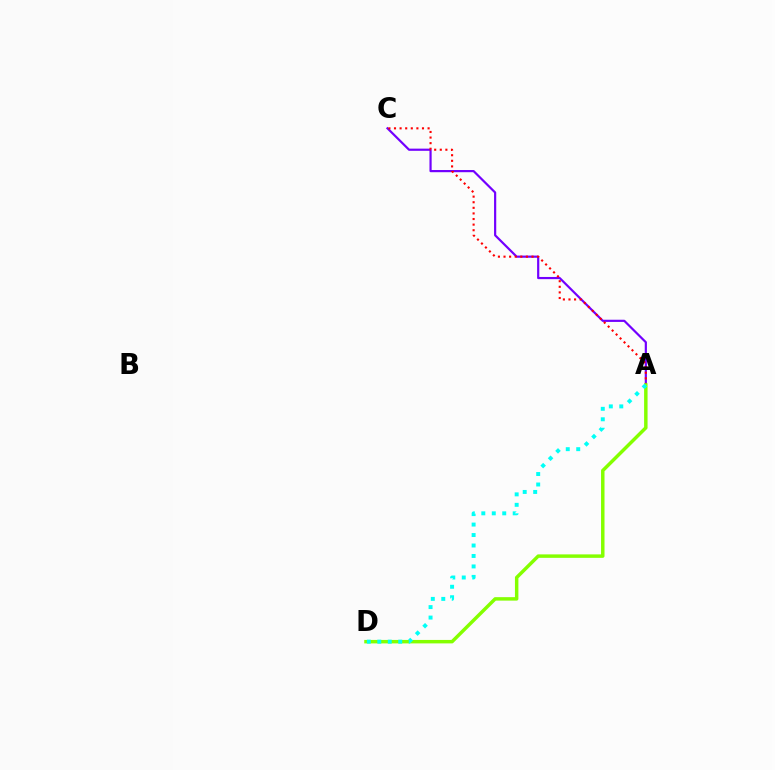{('A', 'C'): [{'color': '#7200ff', 'line_style': 'solid', 'thickness': 1.58}, {'color': '#ff0000', 'line_style': 'dotted', 'thickness': 1.52}], ('A', 'D'): [{'color': '#84ff00', 'line_style': 'solid', 'thickness': 2.49}, {'color': '#00fff6', 'line_style': 'dotted', 'thickness': 2.84}]}